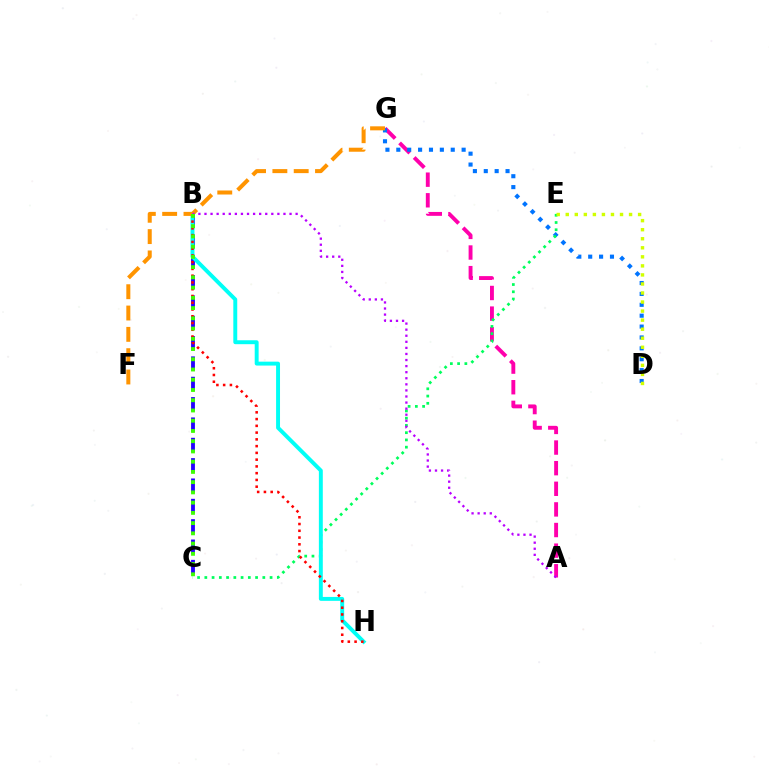{('A', 'G'): [{'color': '#ff00ac', 'line_style': 'dashed', 'thickness': 2.8}], ('D', 'G'): [{'color': '#0074ff', 'line_style': 'dotted', 'thickness': 2.96}], ('B', 'C'): [{'color': '#2500ff', 'line_style': 'dashed', 'thickness': 2.76}, {'color': '#3dff00', 'line_style': 'dotted', 'thickness': 2.78}], ('C', 'E'): [{'color': '#00ff5c', 'line_style': 'dotted', 'thickness': 1.97}], ('B', 'H'): [{'color': '#00fff6', 'line_style': 'solid', 'thickness': 2.82}, {'color': '#ff0000', 'line_style': 'dotted', 'thickness': 1.84}], ('D', 'E'): [{'color': '#d1ff00', 'line_style': 'dotted', 'thickness': 2.46}], ('F', 'G'): [{'color': '#ff9400', 'line_style': 'dashed', 'thickness': 2.9}], ('A', 'B'): [{'color': '#b900ff', 'line_style': 'dotted', 'thickness': 1.65}]}